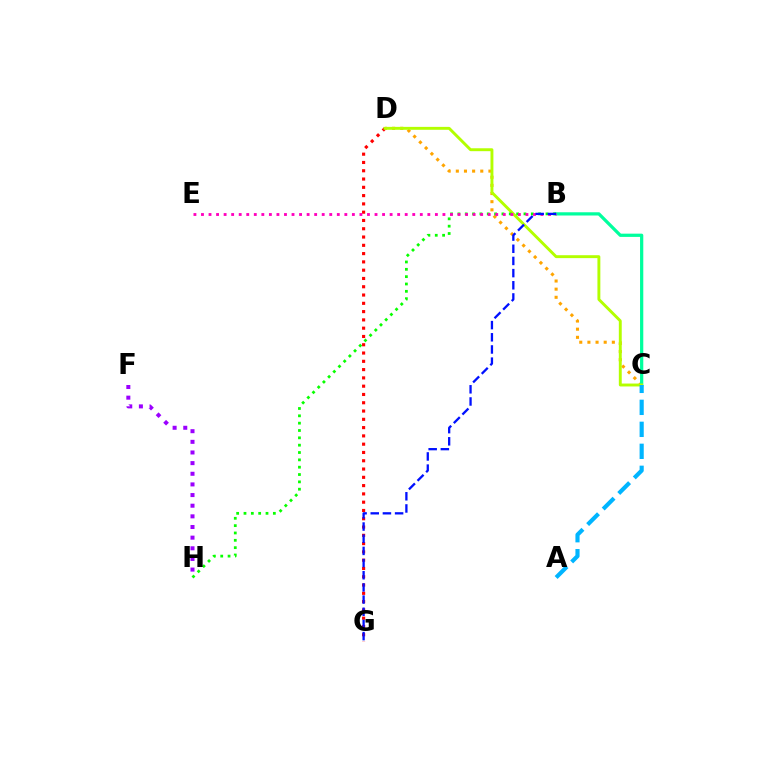{('D', 'G'): [{'color': '#ff0000', 'line_style': 'dotted', 'thickness': 2.25}], ('C', 'D'): [{'color': '#ffa500', 'line_style': 'dotted', 'thickness': 2.21}, {'color': '#b3ff00', 'line_style': 'solid', 'thickness': 2.1}], ('B', 'C'): [{'color': '#00ff9d', 'line_style': 'solid', 'thickness': 2.33}], ('A', 'C'): [{'color': '#00b5ff', 'line_style': 'dashed', 'thickness': 2.99}], ('B', 'H'): [{'color': '#08ff00', 'line_style': 'dotted', 'thickness': 1.99}], ('F', 'H'): [{'color': '#9b00ff', 'line_style': 'dotted', 'thickness': 2.89}], ('B', 'E'): [{'color': '#ff00bd', 'line_style': 'dotted', 'thickness': 2.05}], ('B', 'G'): [{'color': '#0010ff', 'line_style': 'dashed', 'thickness': 1.65}]}